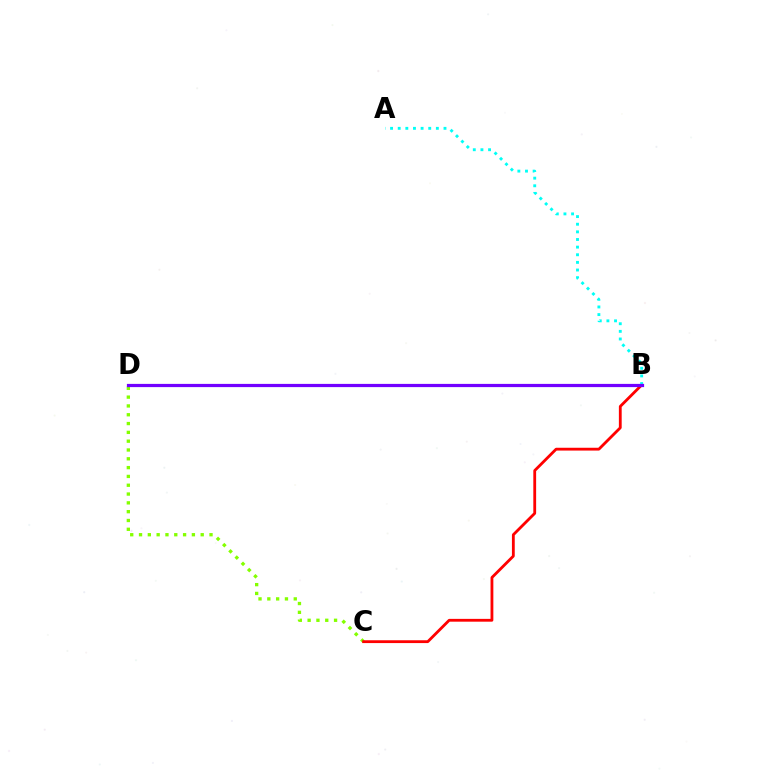{('C', 'D'): [{'color': '#84ff00', 'line_style': 'dotted', 'thickness': 2.39}], ('B', 'C'): [{'color': '#ff0000', 'line_style': 'solid', 'thickness': 2.03}], ('A', 'B'): [{'color': '#00fff6', 'line_style': 'dotted', 'thickness': 2.07}], ('B', 'D'): [{'color': '#7200ff', 'line_style': 'solid', 'thickness': 2.32}]}